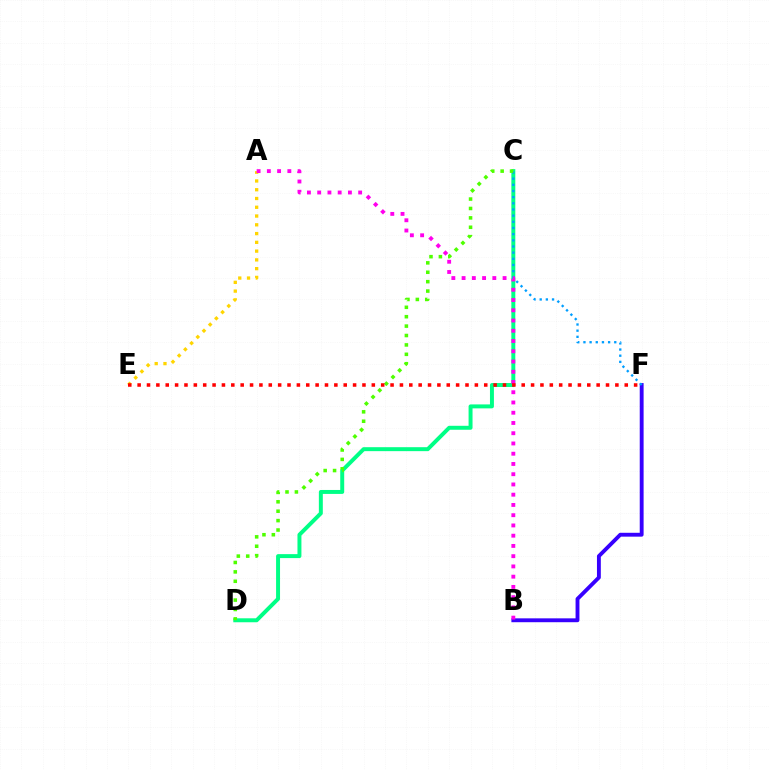{('C', 'D'): [{'color': '#00ff86', 'line_style': 'solid', 'thickness': 2.85}, {'color': '#4fff00', 'line_style': 'dotted', 'thickness': 2.56}], ('A', 'E'): [{'color': '#ffd500', 'line_style': 'dotted', 'thickness': 2.38}], ('B', 'F'): [{'color': '#3700ff', 'line_style': 'solid', 'thickness': 2.78}], ('C', 'F'): [{'color': '#009eff', 'line_style': 'dotted', 'thickness': 1.68}], ('A', 'B'): [{'color': '#ff00ed', 'line_style': 'dotted', 'thickness': 2.78}], ('E', 'F'): [{'color': '#ff0000', 'line_style': 'dotted', 'thickness': 2.55}]}